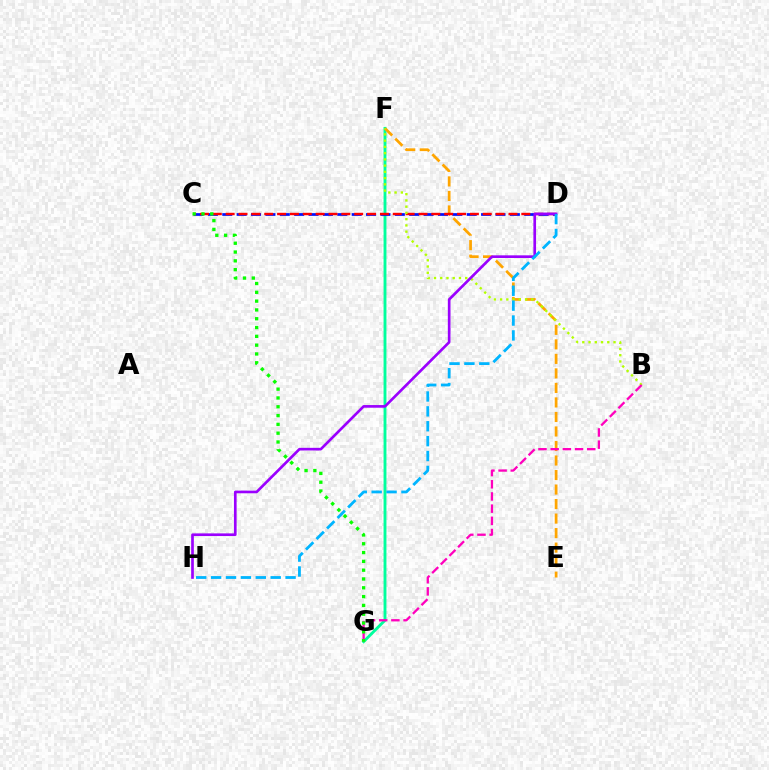{('F', 'G'): [{'color': '#00ff9d', 'line_style': 'solid', 'thickness': 2.07}], ('C', 'D'): [{'color': '#0010ff', 'line_style': 'dashed', 'thickness': 1.95}, {'color': '#ff0000', 'line_style': 'dashed', 'thickness': 1.75}], ('E', 'F'): [{'color': '#ffa500', 'line_style': 'dashed', 'thickness': 1.97}], ('B', 'F'): [{'color': '#b3ff00', 'line_style': 'dotted', 'thickness': 1.7}], ('D', 'H'): [{'color': '#9b00ff', 'line_style': 'solid', 'thickness': 1.92}, {'color': '#00b5ff', 'line_style': 'dashed', 'thickness': 2.02}], ('B', 'G'): [{'color': '#ff00bd', 'line_style': 'dashed', 'thickness': 1.66}], ('C', 'G'): [{'color': '#08ff00', 'line_style': 'dotted', 'thickness': 2.39}]}